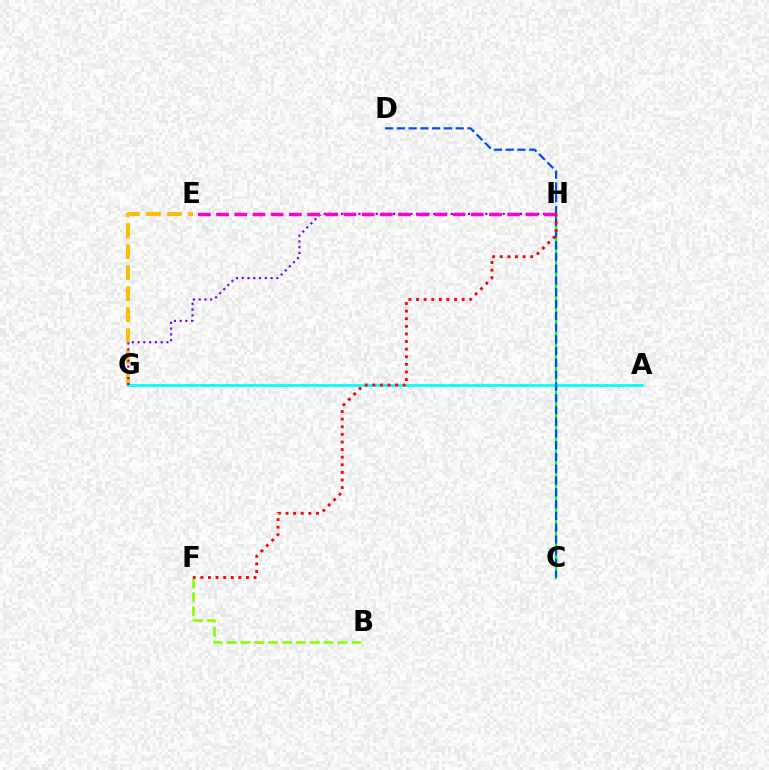{('E', 'G'): [{'color': '#ffbd00', 'line_style': 'dashed', 'thickness': 2.85}], ('B', 'F'): [{'color': '#84ff00', 'line_style': 'dashed', 'thickness': 1.89}], ('C', 'H'): [{'color': '#00ff39', 'line_style': 'solid', 'thickness': 1.63}], ('A', 'G'): [{'color': '#00fff6', 'line_style': 'solid', 'thickness': 1.99}], ('C', 'D'): [{'color': '#004bff', 'line_style': 'dashed', 'thickness': 1.6}], ('G', 'H'): [{'color': '#7200ff', 'line_style': 'dotted', 'thickness': 1.57}], ('E', 'H'): [{'color': '#ff00cf', 'line_style': 'dashed', 'thickness': 2.47}], ('F', 'H'): [{'color': '#ff0000', 'line_style': 'dotted', 'thickness': 2.07}]}